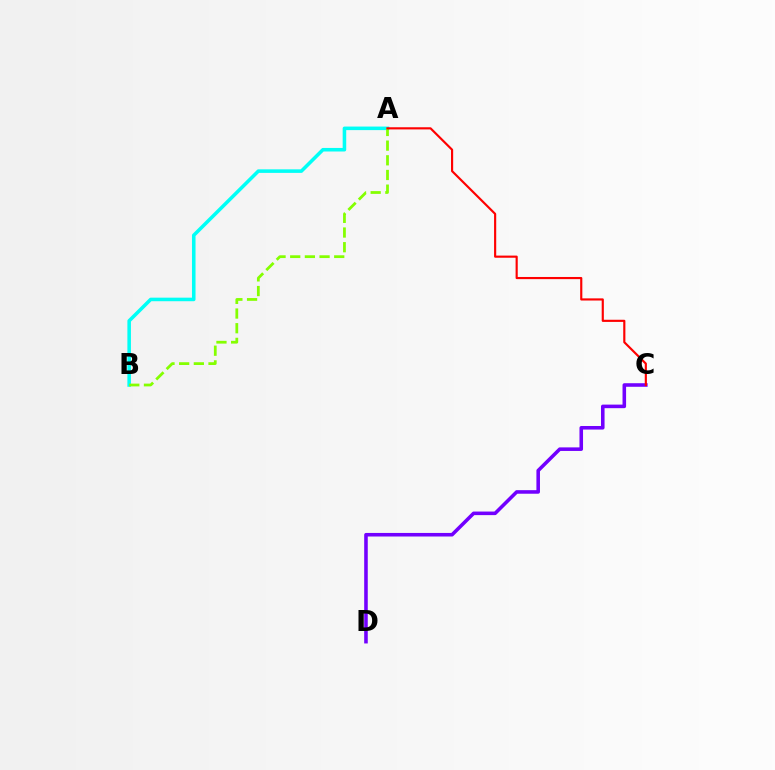{('C', 'D'): [{'color': '#7200ff', 'line_style': 'solid', 'thickness': 2.57}], ('A', 'B'): [{'color': '#00fff6', 'line_style': 'solid', 'thickness': 2.56}, {'color': '#84ff00', 'line_style': 'dashed', 'thickness': 1.99}], ('A', 'C'): [{'color': '#ff0000', 'line_style': 'solid', 'thickness': 1.55}]}